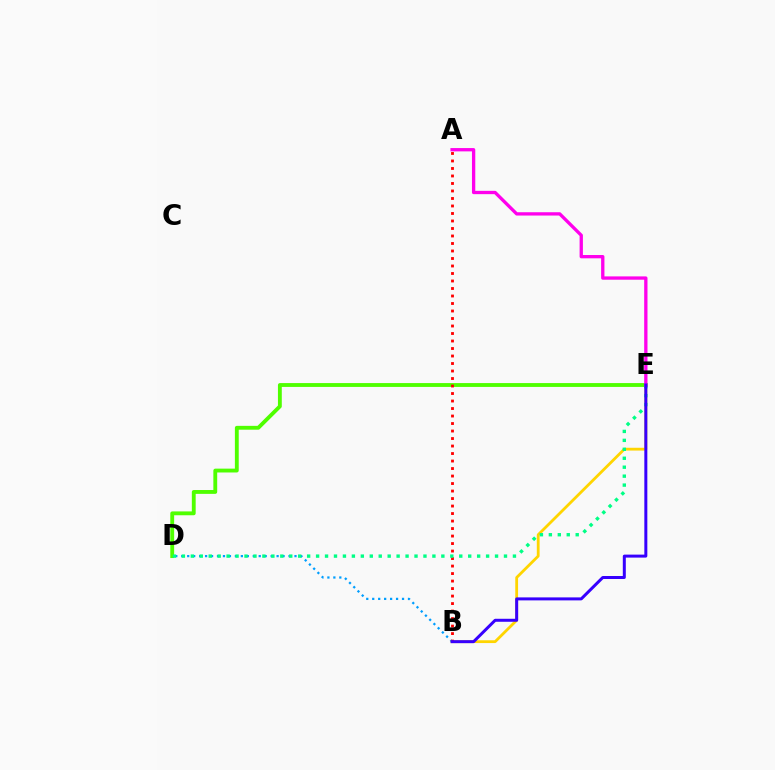{('B', 'D'): [{'color': '#009eff', 'line_style': 'dotted', 'thickness': 1.62}], ('B', 'E'): [{'color': '#ffd500', 'line_style': 'solid', 'thickness': 2.01}, {'color': '#3700ff', 'line_style': 'solid', 'thickness': 2.16}], ('D', 'E'): [{'color': '#4fff00', 'line_style': 'solid', 'thickness': 2.77}, {'color': '#00ff86', 'line_style': 'dotted', 'thickness': 2.43}], ('A', 'B'): [{'color': '#ff0000', 'line_style': 'dotted', 'thickness': 2.04}], ('A', 'E'): [{'color': '#ff00ed', 'line_style': 'solid', 'thickness': 2.38}]}